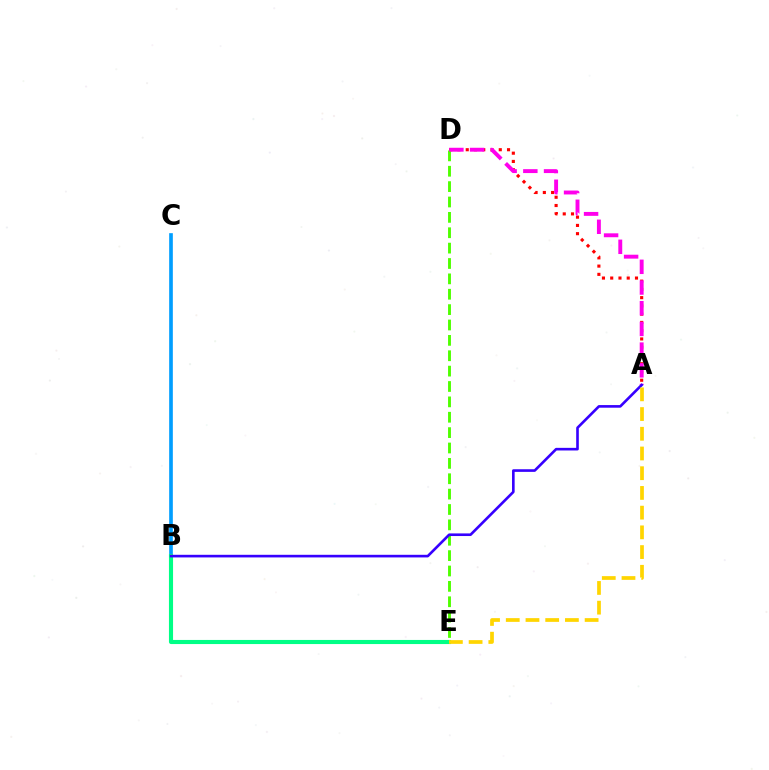{('B', 'C'): [{'color': '#009eff', 'line_style': 'solid', 'thickness': 2.64}], ('B', 'E'): [{'color': '#00ff86', 'line_style': 'solid', 'thickness': 2.96}], ('A', 'D'): [{'color': '#ff0000', 'line_style': 'dotted', 'thickness': 2.24}, {'color': '#ff00ed', 'line_style': 'dashed', 'thickness': 2.81}], ('D', 'E'): [{'color': '#4fff00', 'line_style': 'dashed', 'thickness': 2.09}], ('A', 'B'): [{'color': '#3700ff', 'line_style': 'solid', 'thickness': 1.89}], ('A', 'E'): [{'color': '#ffd500', 'line_style': 'dashed', 'thickness': 2.68}]}